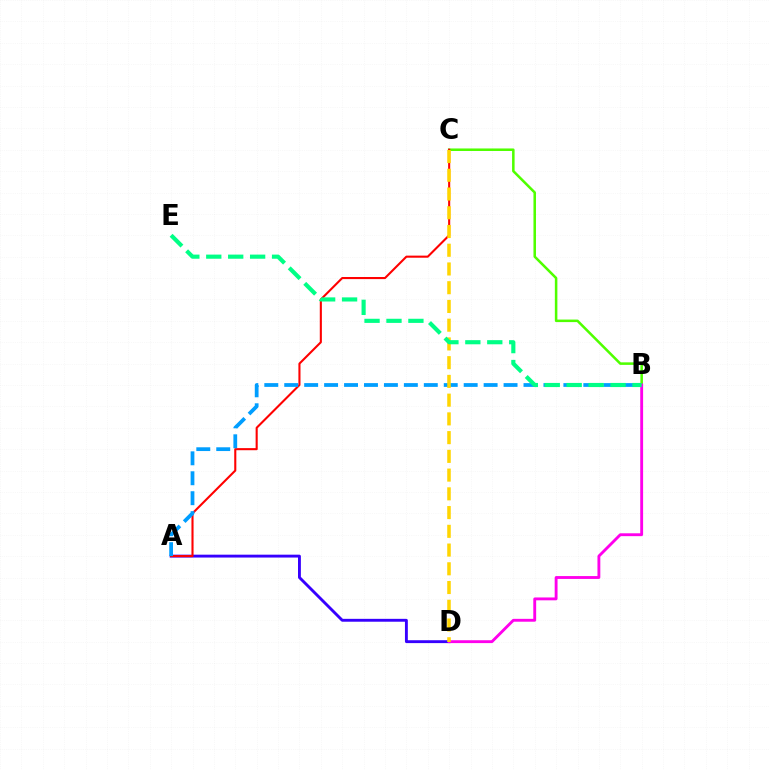{('A', 'D'): [{'color': '#3700ff', 'line_style': 'solid', 'thickness': 2.07}], ('B', 'C'): [{'color': '#4fff00', 'line_style': 'solid', 'thickness': 1.82}], ('A', 'C'): [{'color': '#ff0000', 'line_style': 'solid', 'thickness': 1.51}], ('A', 'B'): [{'color': '#009eff', 'line_style': 'dashed', 'thickness': 2.71}], ('B', 'D'): [{'color': '#ff00ed', 'line_style': 'solid', 'thickness': 2.06}], ('C', 'D'): [{'color': '#ffd500', 'line_style': 'dashed', 'thickness': 2.55}], ('B', 'E'): [{'color': '#00ff86', 'line_style': 'dashed', 'thickness': 2.98}]}